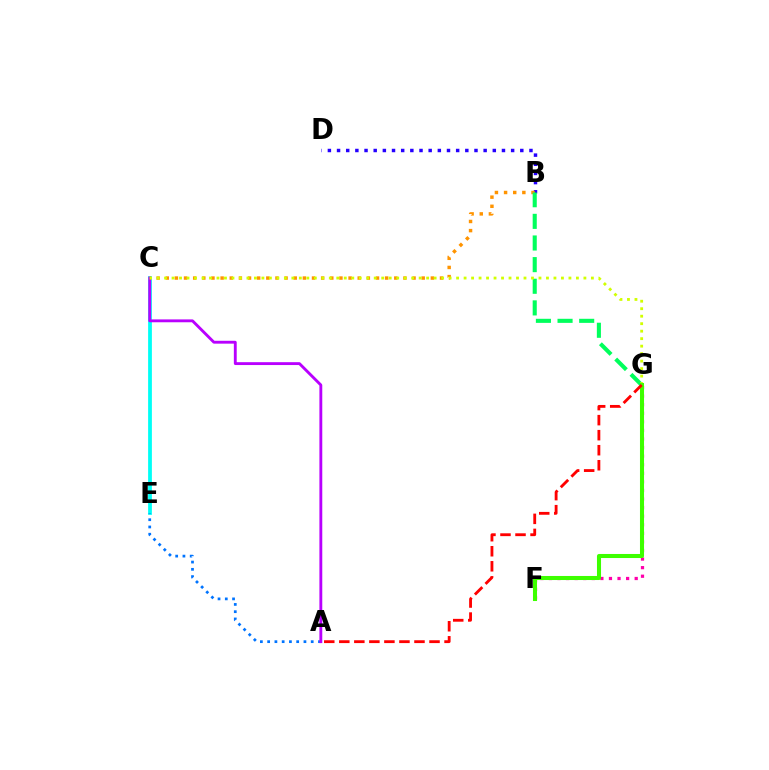{('C', 'E'): [{'color': '#00fff6', 'line_style': 'solid', 'thickness': 2.72}], ('A', 'E'): [{'color': '#0074ff', 'line_style': 'dotted', 'thickness': 1.97}], ('B', 'D'): [{'color': '#2500ff', 'line_style': 'dotted', 'thickness': 2.49}], ('A', 'C'): [{'color': '#b900ff', 'line_style': 'solid', 'thickness': 2.06}], ('F', 'G'): [{'color': '#ff00ac', 'line_style': 'dotted', 'thickness': 2.33}, {'color': '#3dff00', 'line_style': 'solid', 'thickness': 2.92}], ('B', 'C'): [{'color': '#ff9400', 'line_style': 'dotted', 'thickness': 2.48}], ('B', 'G'): [{'color': '#00ff5c', 'line_style': 'dashed', 'thickness': 2.94}], ('C', 'G'): [{'color': '#d1ff00', 'line_style': 'dotted', 'thickness': 2.03}], ('A', 'G'): [{'color': '#ff0000', 'line_style': 'dashed', 'thickness': 2.04}]}